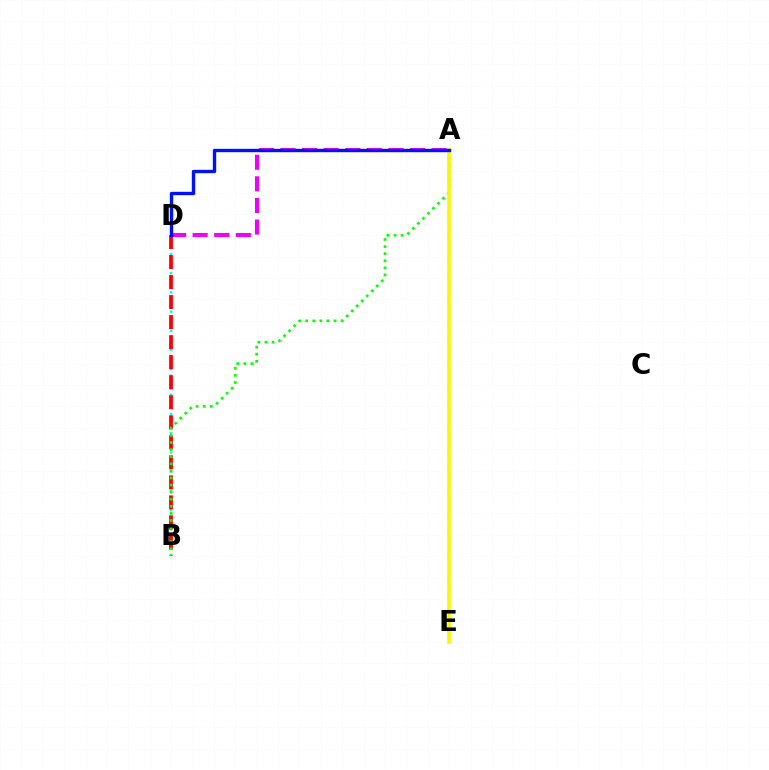{('A', 'D'): [{'color': '#ee00ff', 'line_style': 'dashed', 'thickness': 2.93}, {'color': '#0010ff', 'line_style': 'solid', 'thickness': 2.42}], ('B', 'D'): [{'color': '#00fff6', 'line_style': 'dotted', 'thickness': 1.74}, {'color': '#ff0000', 'line_style': 'dashed', 'thickness': 2.72}], ('A', 'B'): [{'color': '#08ff00', 'line_style': 'dotted', 'thickness': 1.93}], ('A', 'E'): [{'color': '#fcf500', 'line_style': 'solid', 'thickness': 2.54}]}